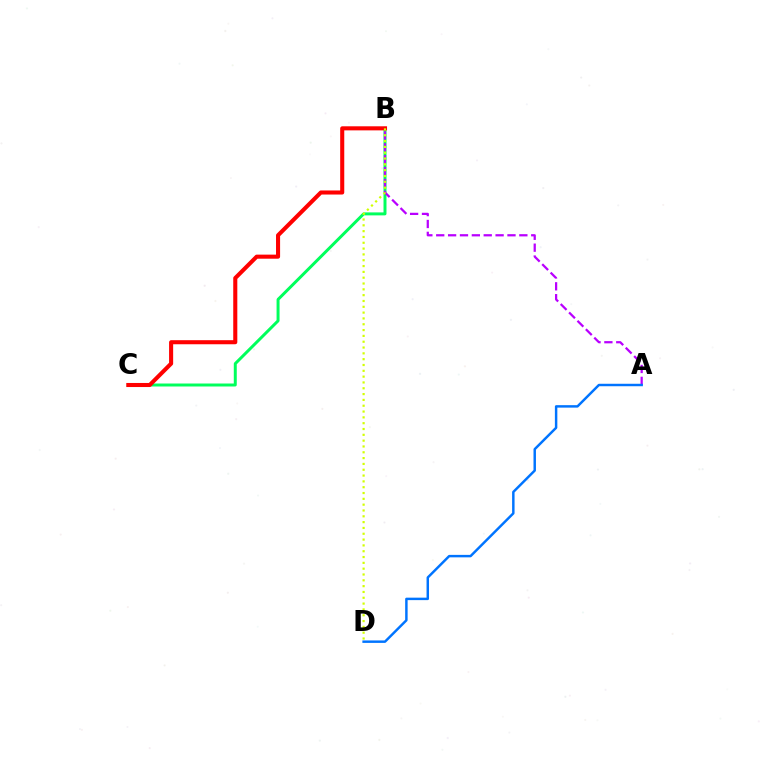{('B', 'C'): [{'color': '#00ff5c', 'line_style': 'solid', 'thickness': 2.14}, {'color': '#ff0000', 'line_style': 'solid', 'thickness': 2.93}], ('A', 'B'): [{'color': '#b900ff', 'line_style': 'dashed', 'thickness': 1.61}], ('A', 'D'): [{'color': '#0074ff', 'line_style': 'solid', 'thickness': 1.77}], ('B', 'D'): [{'color': '#d1ff00', 'line_style': 'dotted', 'thickness': 1.58}]}